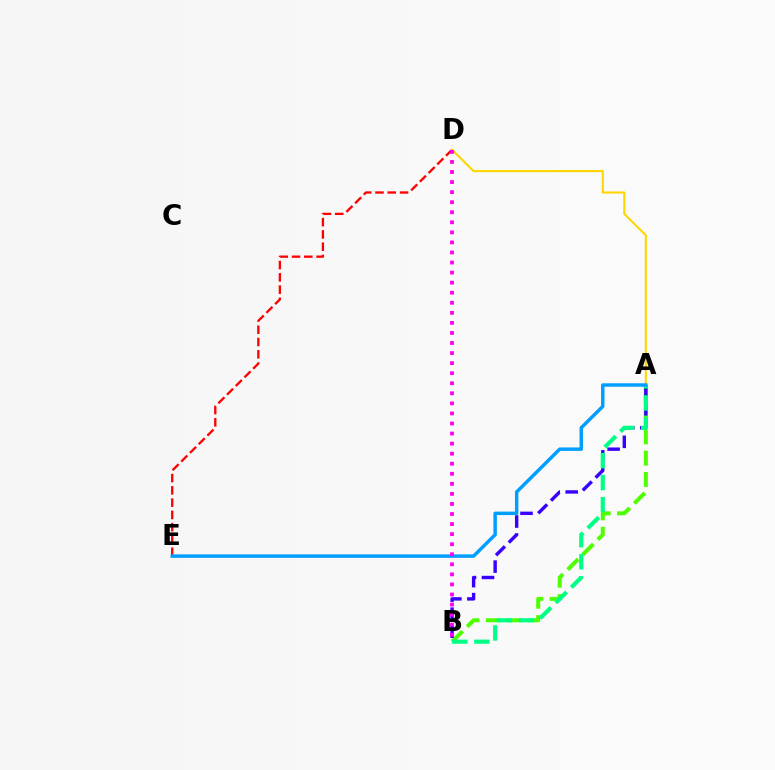{('A', 'B'): [{'color': '#4fff00', 'line_style': 'dashed', 'thickness': 2.89}, {'color': '#3700ff', 'line_style': 'dashed', 'thickness': 2.45}, {'color': '#00ff86', 'line_style': 'dashed', 'thickness': 2.99}], ('D', 'E'): [{'color': '#ff0000', 'line_style': 'dashed', 'thickness': 1.67}], ('A', 'D'): [{'color': '#ffd500', 'line_style': 'solid', 'thickness': 1.5}], ('A', 'E'): [{'color': '#009eff', 'line_style': 'solid', 'thickness': 2.49}], ('B', 'D'): [{'color': '#ff00ed', 'line_style': 'dotted', 'thickness': 2.73}]}